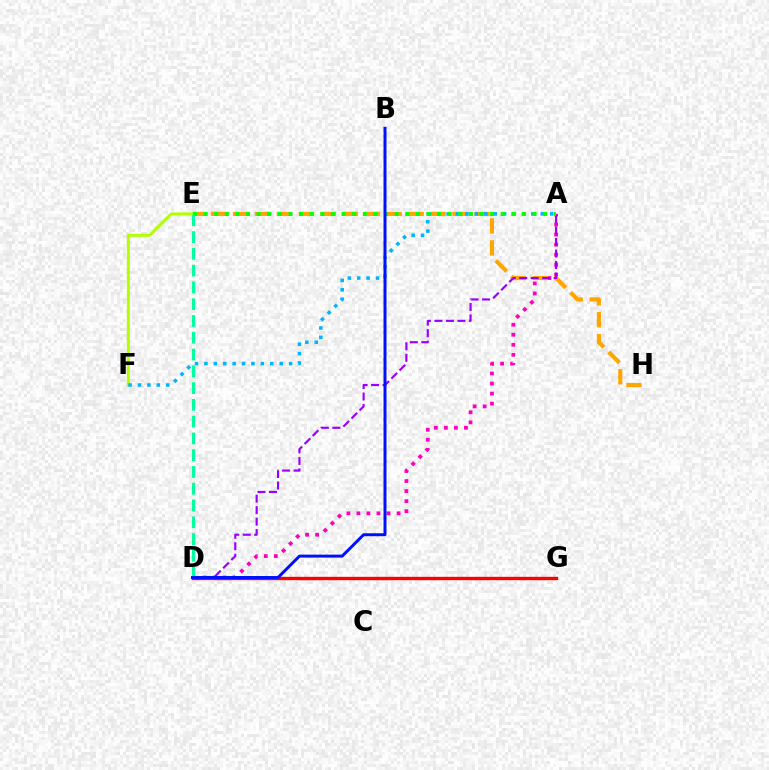{('A', 'D'): [{'color': '#ff00bd', 'line_style': 'dotted', 'thickness': 2.73}, {'color': '#9b00ff', 'line_style': 'dashed', 'thickness': 1.56}], ('E', 'H'): [{'color': '#ffa500', 'line_style': 'dashed', 'thickness': 2.98}], ('E', 'F'): [{'color': '#b3ff00', 'line_style': 'solid', 'thickness': 2.12}], ('D', 'G'): [{'color': '#ff0000', 'line_style': 'solid', 'thickness': 2.42}], ('A', 'F'): [{'color': '#00b5ff', 'line_style': 'dotted', 'thickness': 2.56}], ('A', 'E'): [{'color': '#08ff00', 'line_style': 'dotted', 'thickness': 2.88}], ('D', 'E'): [{'color': '#00ff9d', 'line_style': 'dashed', 'thickness': 2.28}], ('B', 'D'): [{'color': '#0010ff', 'line_style': 'solid', 'thickness': 2.14}]}